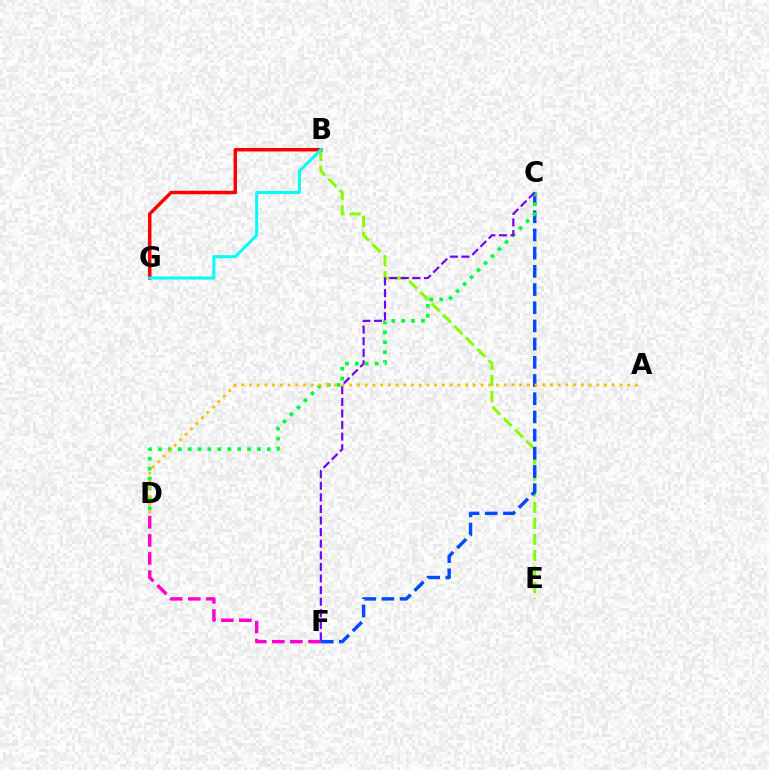{('D', 'F'): [{'color': '#ff00cf', 'line_style': 'dashed', 'thickness': 2.46}], ('B', 'E'): [{'color': '#84ff00', 'line_style': 'dashed', 'thickness': 2.18}], ('C', 'F'): [{'color': '#004bff', 'line_style': 'dashed', 'thickness': 2.47}, {'color': '#7200ff', 'line_style': 'dashed', 'thickness': 1.57}], ('C', 'D'): [{'color': '#00ff39', 'line_style': 'dotted', 'thickness': 2.69}], ('B', 'G'): [{'color': '#ff0000', 'line_style': 'solid', 'thickness': 2.5}, {'color': '#00fff6', 'line_style': 'solid', 'thickness': 2.18}], ('A', 'D'): [{'color': '#ffbd00', 'line_style': 'dotted', 'thickness': 2.1}]}